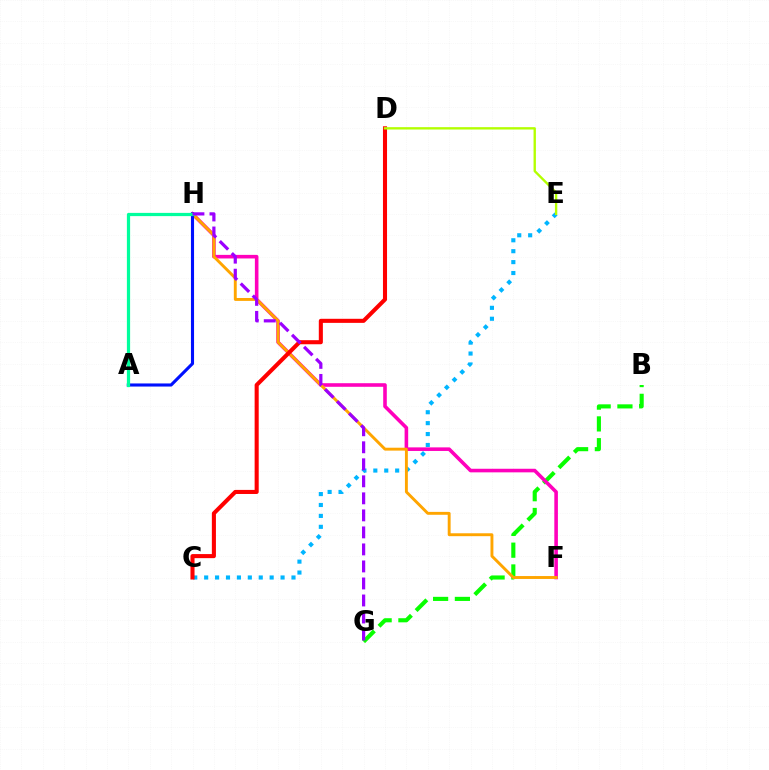{('C', 'E'): [{'color': '#00b5ff', 'line_style': 'dotted', 'thickness': 2.97}], ('B', 'G'): [{'color': '#08ff00', 'line_style': 'dashed', 'thickness': 2.96}], ('F', 'H'): [{'color': '#ff00bd', 'line_style': 'solid', 'thickness': 2.58}, {'color': '#ffa500', 'line_style': 'solid', 'thickness': 2.09}], ('A', 'H'): [{'color': '#0010ff', 'line_style': 'solid', 'thickness': 2.23}, {'color': '#00ff9d', 'line_style': 'solid', 'thickness': 2.33}], ('C', 'D'): [{'color': '#ff0000', 'line_style': 'solid', 'thickness': 2.93}], ('D', 'E'): [{'color': '#b3ff00', 'line_style': 'solid', 'thickness': 1.7}], ('G', 'H'): [{'color': '#9b00ff', 'line_style': 'dashed', 'thickness': 2.31}]}